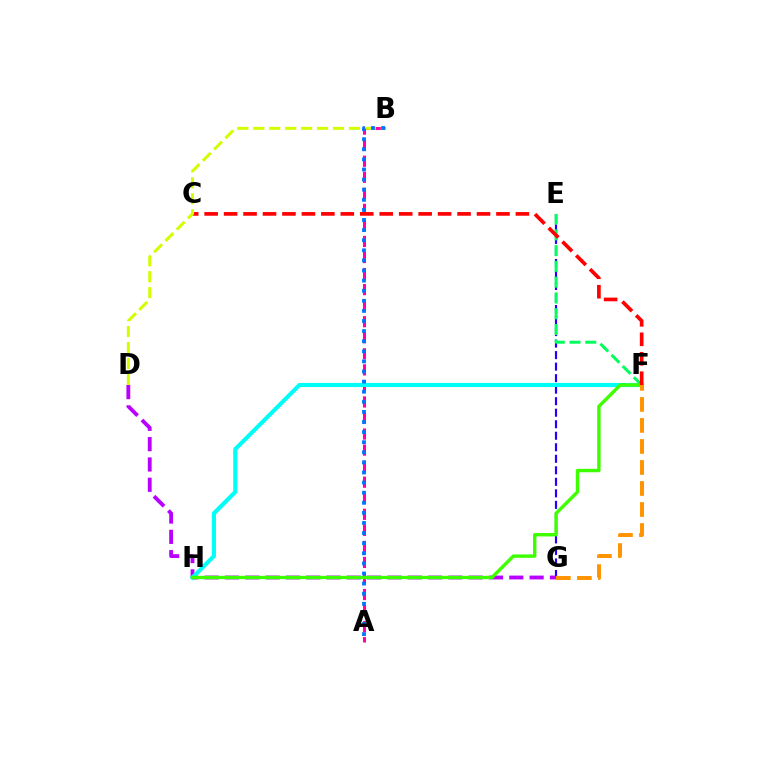{('E', 'G'): [{'color': '#2500ff', 'line_style': 'dashed', 'thickness': 1.56}], ('A', 'B'): [{'color': '#ff00ac', 'line_style': 'dashed', 'thickness': 2.18}, {'color': '#0074ff', 'line_style': 'dotted', 'thickness': 2.74}], ('D', 'G'): [{'color': '#b900ff', 'line_style': 'dashed', 'thickness': 2.76}], ('F', 'H'): [{'color': '#00fff6', 'line_style': 'solid', 'thickness': 2.97}, {'color': '#3dff00', 'line_style': 'solid', 'thickness': 2.44}], ('E', 'F'): [{'color': '#00ff5c', 'line_style': 'dashed', 'thickness': 2.14}], ('C', 'F'): [{'color': '#ff0000', 'line_style': 'dashed', 'thickness': 2.64}], ('B', 'D'): [{'color': '#d1ff00', 'line_style': 'dashed', 'thickness': 2.17}], ('F', 'G'): [{'color': '#ff9400', 'line_style': 'dashed', 'thickness': 2.86}]}